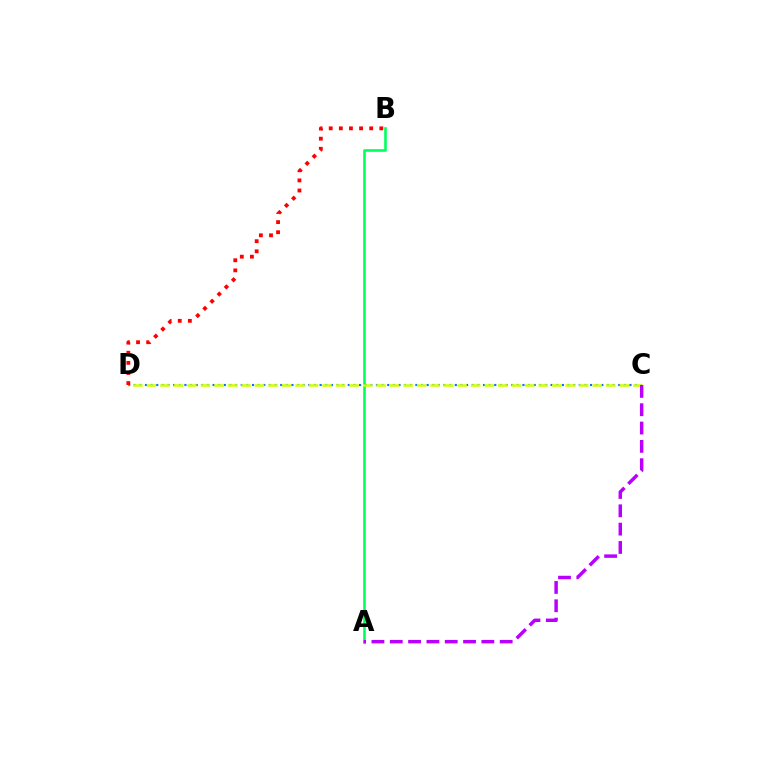{('A', 'B'): [{'color': '#00ff5c', 'line_style': 'solid', 'thickness': 1.87}], ('C', 'D'): [{'color': '#0074ff', 'line_style': 'dotted', 'thickness': 1.53}, {'color': '#d1ff00', 'line_style': 'dashed', 'thickness': 1.84}], ('B', 'D'): [{'color': '#ff0000', 'line_style': 'dotted', 'thickness': 2.75}], ('A', 'C'): [{'color': '#b900ff', 'line_style': 'dashed', 'thickness': 2.49}]}